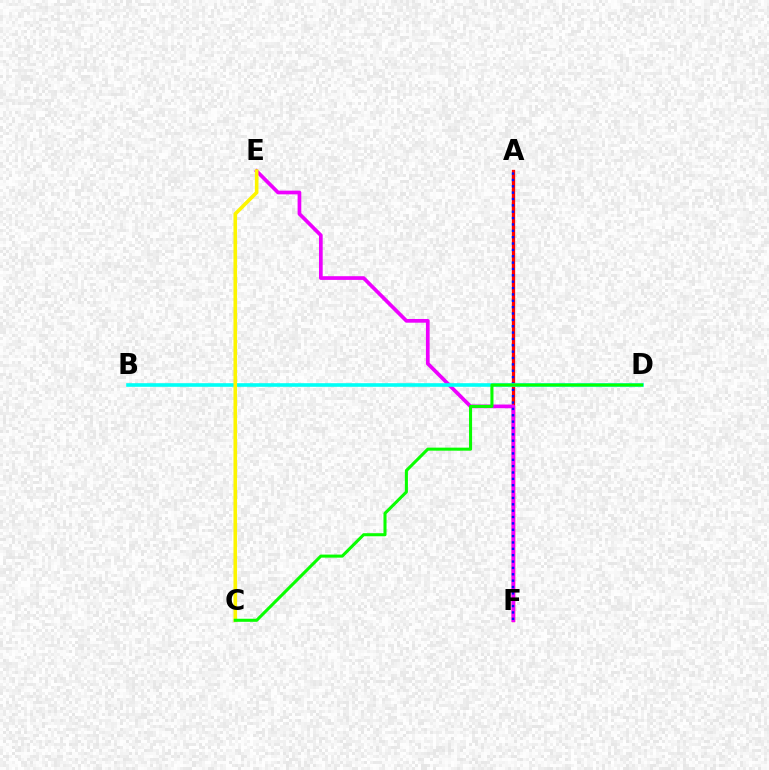{('A', 'F'): [{'color': '#ff0000', 'line_style': 'solid', 'thickness': 2.38}, {'color': '#0010ff', 'line_style': 'dotted', 'thickness': 1.73}], ('E', 'F'): [{'color': '#ee00ff', 'line_style': 'solid', 'thickness': 2.66}], ('B', 'D'): [{'color': '#00fff6', 'line_style': 'solid', 'thickness': 2.6}], ('C', 'E'): [{'color': '#fcf500', 'line_style': 'solid', 'thickness': 2.59}], ('C', 'D'): [{'color': '#08ff00', 'line_style': 'solid', 'thickness': 2.2}]}